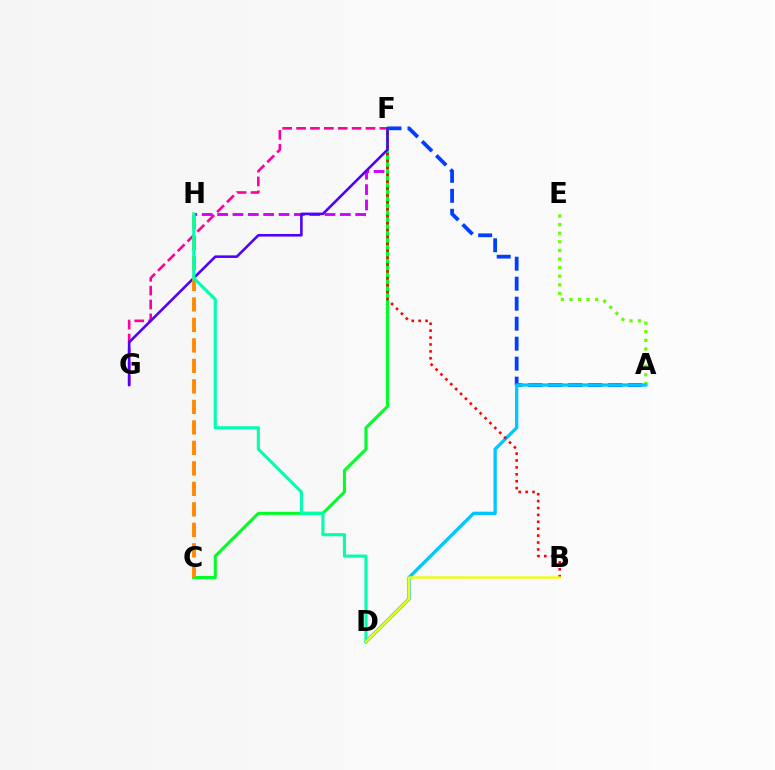{('A', 'E'): [{'color': '#66ff00', 'line_style': 'dotted', 'thickness': 2.34}], ('F', 'G'): [{'color': '#ff00a0', 'line_style': 'dashed', 'thickness': 1.89}, {'color': '#4f00ff', 'line_style': 'solid', 'thickness': 1.86}], ('F', 'H'): [{'color': '#d600ff', 'line_style': 'dashed', 'thickness': 2.08}], ('A', 'F'): [{'color': '#003fff', 'line_style': 'dashed', 'thickness': 2.72}], ('C', 'F'): [{'color': '#00ff27', 'line_style': 'solid', 'thickness': 2.2}], ('A', 'D'): [{'color': '#00c7ff', 'line_style': 'solid', 'thickness': 2.38}], ('B', 'F'): [{'color': '#ff0000', 'line_style': 'dotted', 'thickness': 1.88}], ('C', 'H'): [{'color': '#ff8800', 'line_style': 'dashed', 'thickness': 2.78}], ('D', 'H'): [{'color': '#00ffaf', 'line_style': 'solid', 'thickness': 2.23}], ('B', 'D'): [{'color': '#eeff00', 'line_style': 'solid', 'thickness': 1.67}]}